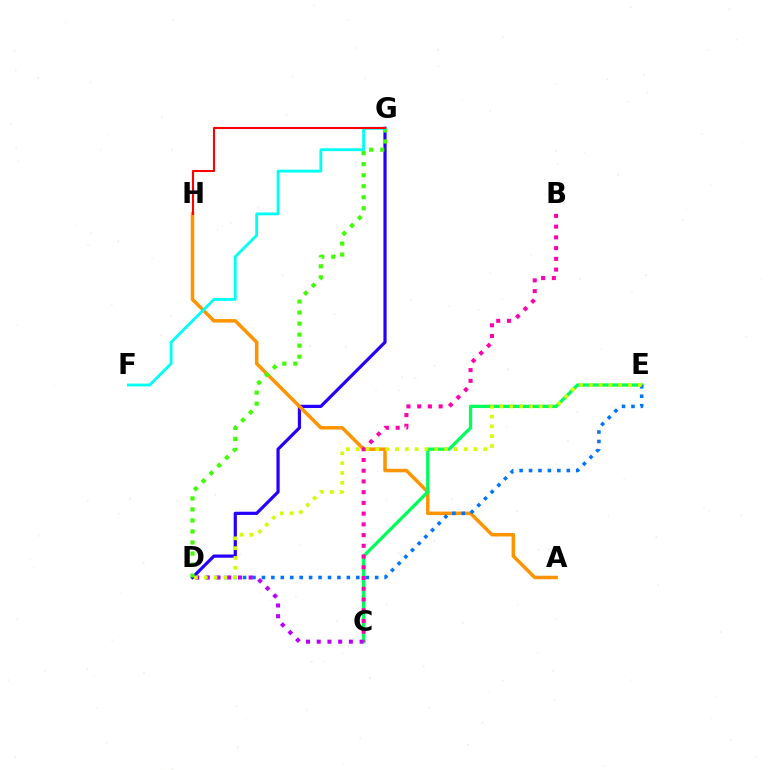{('D', 'G'): [{'color': '#2500ff', 'line_style': 'solid', 'thickness': 2.31}, {'color': '#3dff00', 'line_style': 'dotted', 'thickness': 3.0}], ('A', 'H'): [{'color': '#ff9400', 'line_style': 'solid', 'thickness': 2.53}], ('C', 'E'): [{'color': '#00ff5c', 'line_style': 'solid', 'thickness': 2.37}], ('B', 'C'): [{'color': '#ff00ac', 'line_style': 'dotted', 'thickness': 2.92}], ('D', 'E'): [{'color': '#0074ff', 'line_style': 'dotted', 'thickness': 2.56}, {'color': '#d1ff00', 'line_style': 'dotted', 'thickness': 2.67}], ('C', 'D'): [{'color': '#b900ff', 'line_style': 'dotted', 'thickness': 2.91}], ('F', 'G'): [{'color': '#00fff6', 'line_style': 'solid', 'thickness': 2.03}], ('G', 'H'): [{'color': '#ff0000', 'line_style': 'solid', 'thickness': 1.51}]}